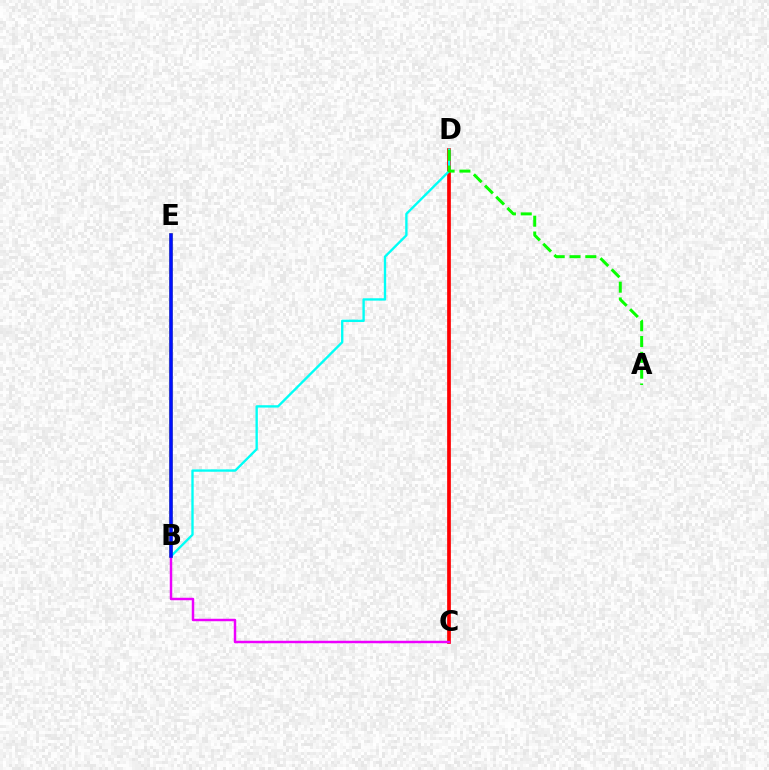{('C', 'D'): [{'color': '#ff0000', 'line_style': 'solid', 'thickness': 2.67}], ('B', 'E'): [{'color': '#fcf500', 'line_style': 'solid', 'thickness': 2.72}, {'color': '#0010ff', 'line_style': 'solid', 'thickness': 2.59}], ('B', 'D'): [{'color': '#00fff6', 'line_style': 'solid', 'thickness': 1.7}], ('B', 'C'): [{'color': '#ee00ff', 'line_style': 'solid', 'thickness': 1.78}], ('A', 'D'): [{'color': '#08ff00', 'line_style': 'dashed', 'thickness': 2.15}]}